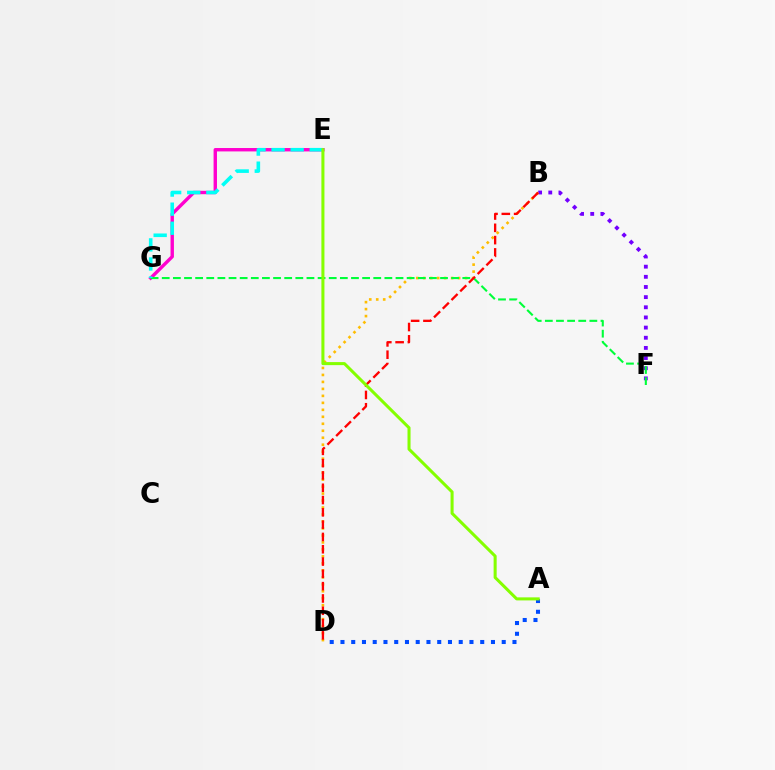{('E', 'G'): [{'color': '#ff00cf', 'line_style': 'solid', 'thickness': 2.45}, {'color': '#00fff6', 'line_style': 'dashed', 'thickness': 2.59}], ('B', 'F'): [{'color': '#7200ff', 'line_style': 'dotted', 'thickness': 2.76}], ('A', 'D'): [{'color': '#004bff', 'line_style': 'dotted', 'thickness': 2.92}], ('B', 'D'): [{'color': '#ffbd00', 'line_style': 'dotted', 'thickness': 1.9}, {'color': '#ff0000', 'line_style': 'dashed', 'thickness': 1.67}], ('F', 'G'): [{'color': '#00ff39', 'line_style': 'dashed', 'thickness': 1.51}], ('A', 'E'): [{'color': '#84ff00', 'line_style': 'solid', 'thickness': 2.19}]}